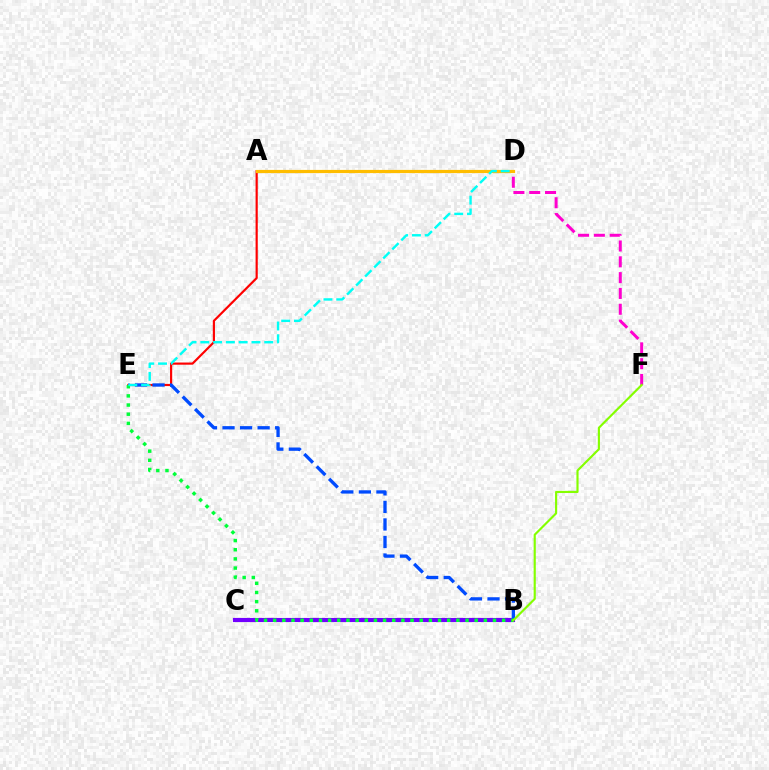{('A', 'E'): [{'color': '#ff0000', 'line_style': 'solid', 'thickness': 1.57}], ('D', 'F'): [{'color': '#ff00cf', 'line_style': 'dashed', 'thickness': 2.15}], ('B', 'C'): [{'color': '#7200ff', 'line_style': 'solid', 'thickness': 2.97}], ('A', 'D'): [{'color': '#ffbd00', 'line_style': 'solid', 'thickness': 2.3}], ('B', 'E'): [{'color': '#004bff', 'line_style': 'dashed', 'thickness': 2.38}, {'color': '#00ff39', 'line_style': 'dotted', 'thickness': 2.49}], ('D', 'E'): [{'color': '#00fff6', 'line_style': 'dashed', 'thickness': 1.74}], ('B', 'F'): [{'color': '#84ff00', 'line_style': 'solid', 'thickness': 1.55}]}